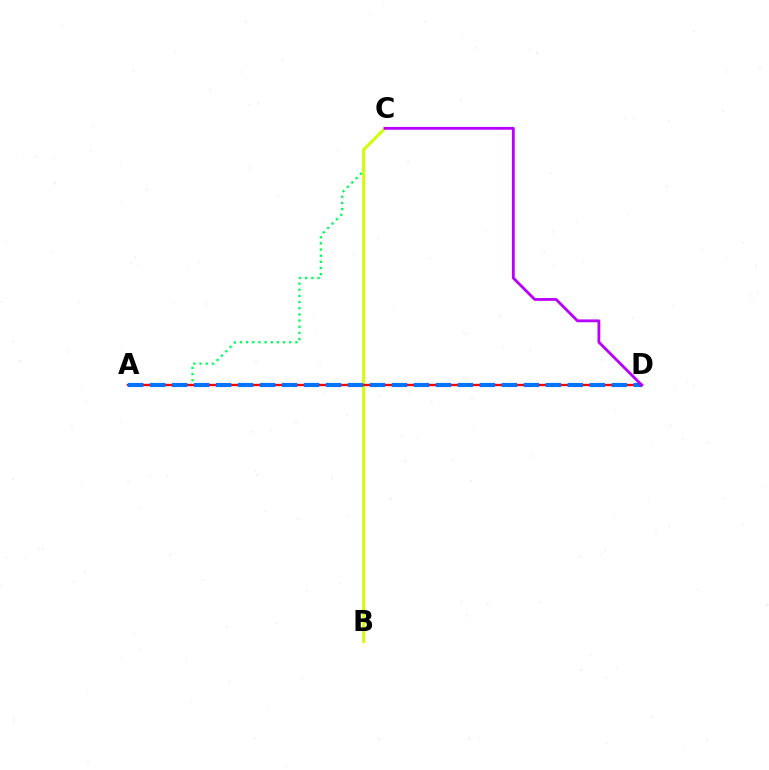{('A', 'C'): [{'color': '#00ff5c', 'line_style': 'dotted', 'thickness': 1.67}], ('B', 'C'): [{'color': '#d1ff00', 'line_style': 'solid', 'thickness': 2.11}], ('A', 'D'): [{'color': '#ff0000', 'line_style': 'solid', 'thickness': 1.71}, {'color': '#0074ff', 'line_style': 'dashed', 'thickness': 2.99}], ('C', 'D'): [{'color': '#b900ff', 'line_style': 'solid', 'thickness': 2.03}]}